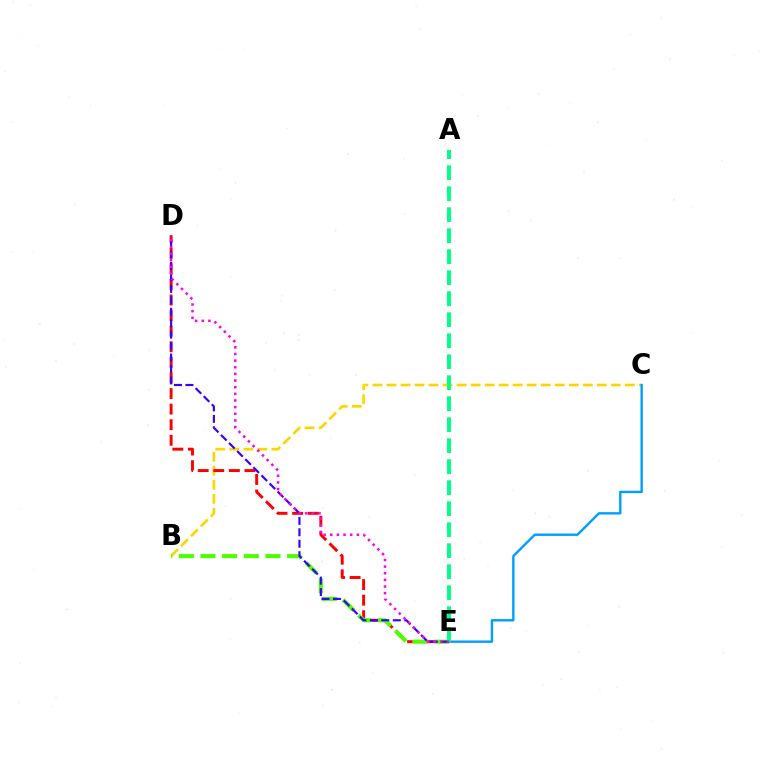{('B', 'C'): [{'color': '#ffd500', 'line_style': 'dashed', 'thickness': 1.9}], ('D', 'E'): [{'color': '#ff0000', 'line_style': 'dashed', 'thickness': 2.12}, {'color': '#3700ff', 'line_style': 'dashed', 'thickness': 1.56}, {'color': '#ff00ed', 'line_style': 'dotted', 'thickness': 1.8}], ('B', 'E'): [{'color': '#4fff00', 'line_style': 'dashed', 'thickness': 2.94}], ('C', 'E'): [{'color': '#009eff', 'line_style': 'solid', 'thickness': 1.72}], ('A', 'E'): [{'color': '#00ff86', 'line_style': 'dashed', 'thickness': 2.85}]}